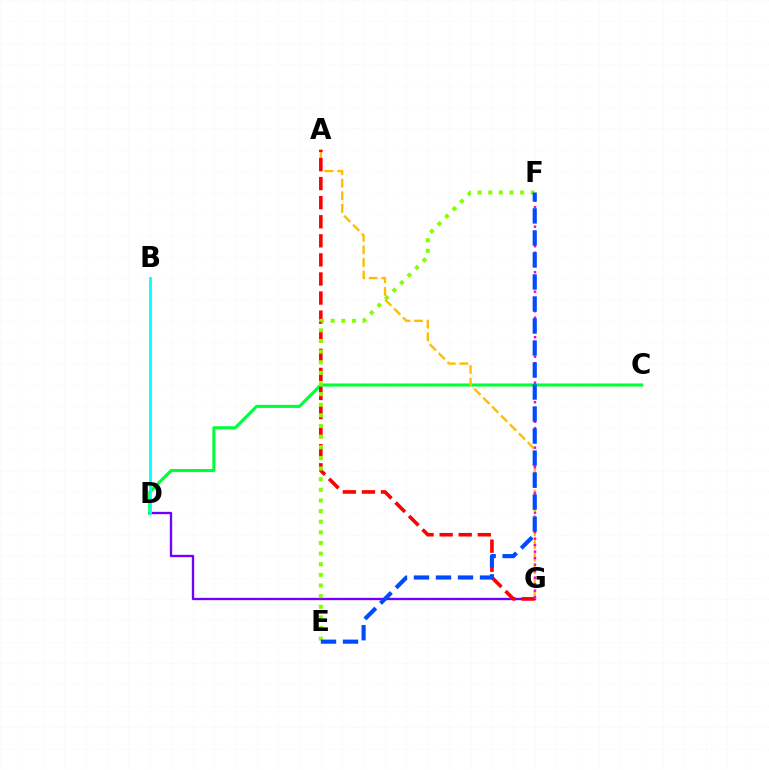{('C', 'D'): [{'color': '#00ff39', 'line_style': 'solid', 'thickness': 2.24}], ('D', 'G'): [{'color': '#7200ff', 'line_style': 'solid', 'thickness': 1.69}], ('A', 'G'): [{'color': '#ffbd00', 'line_style': 'dashed', 'thickness': 1.71}, {'color': '#ff0000', 'line_style': 'dashed', 'thickness': 2.59}], ('F', 'G'): [{'color': '#ff00cf', 'line_style': 'dotted', 'thickness': 1.77}], ('B', 'D'): [{'color': '#00fff6', 'line_style': 'solid', 'thickness': 1.98}], ('E', 'F'): [{'color': '#84ff00', 'line_style': 'dotted', 'thickness': 2.89}, {'color': '#004bff', 'line_style': 'dashed', 'thickness': 2.99}]}